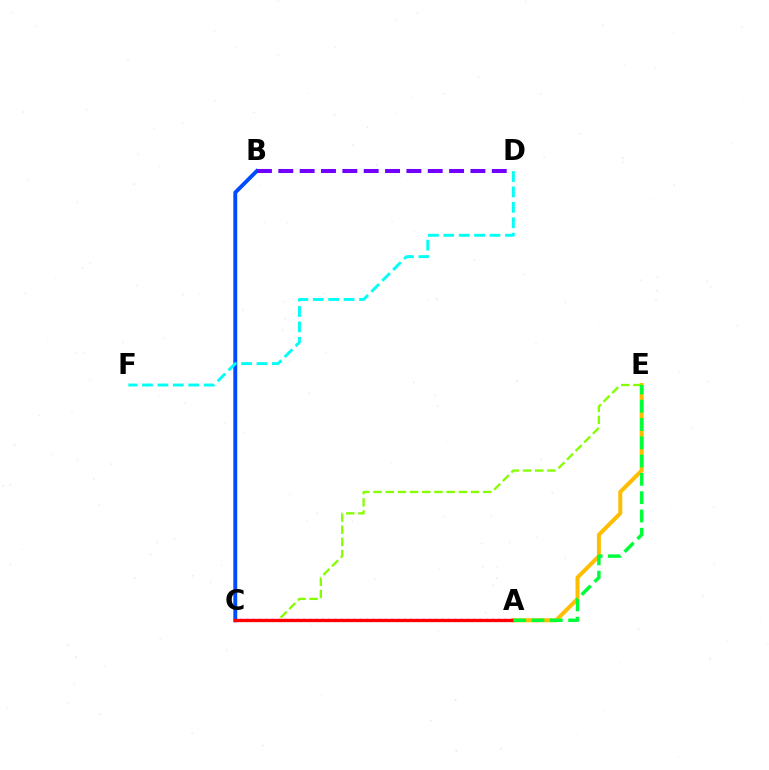{('A', 'C'): [{'color': '#ff00cf', 'line_style': 'dotted', 'thickness': 1.71}, {'color': '#ff0000', 'line_style': 'solid', 'thickness': 2.38}], ('A', 'E'): [{'color': '#ffbd00', 'line_style': 'solid', 'thickness': 2.87}, {'color': '#00ff39', 'line_style': 'dashed', 'thickness': 2.49}], ('B', 'C'): [{'color': '#004bff', 'line_style': 'solid', 'thickness': 2.81}], ('B', 'D'): [{'color': '#7200ff', 'line_style': 'dashed', 'thickness': 2.9}], ('C', 'E'): [{'color': '#84ff00', 'line_style': 'dashed', 'thickness': 1.65}], ('D', 'F'): [{'color': '#00fff6', 'line_style': 'dashed', 'thickness': 2.09}]}